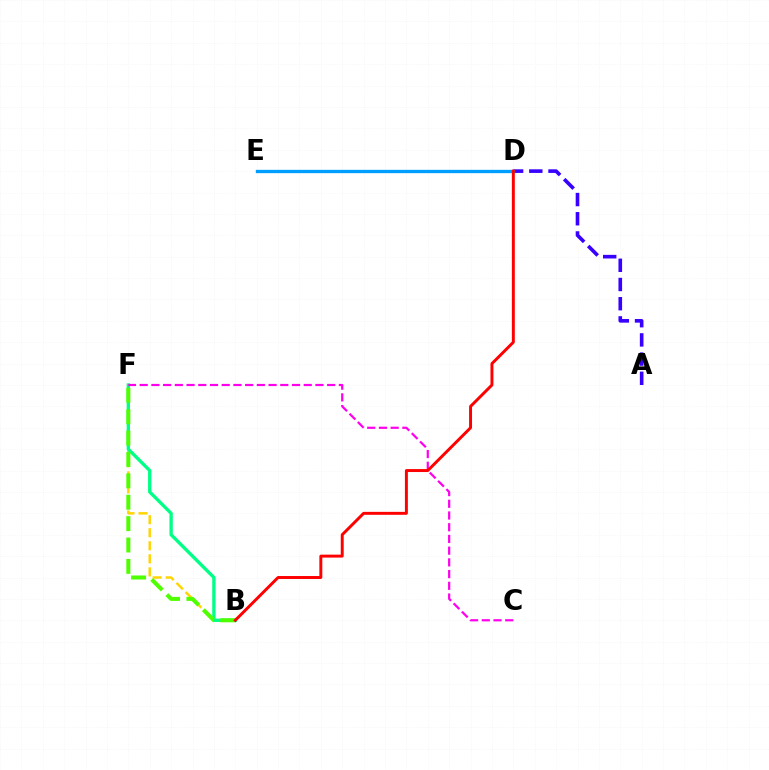{('B', 'F'): [{'color': '#ffd500', 'line_style': 'dashed', 'thickness': 1.77}, {'color': '#00ff86', 'line_style': 'solid', 'thickness': 2.39}, {'color': '#4fff00', 'line_style': 'dashed', 'thickness': 2.91}], ('A', 'D'): [{'color': '#3700ff', 'line_style': 'dashed', 'thickness': 2.61}], ('C', 'F'): [{'color': '#ff00ed', 'line_style': 'dashed', 'thickness': 1.59}], ('D', 'E'): [{'color': '#009eff', 'line_style': 'solid', 'thickness': 2.39}], ('B', 'D'): [{'color': '#ff0000', 'line_style': 'solid', 'thickness': 2.12}]}